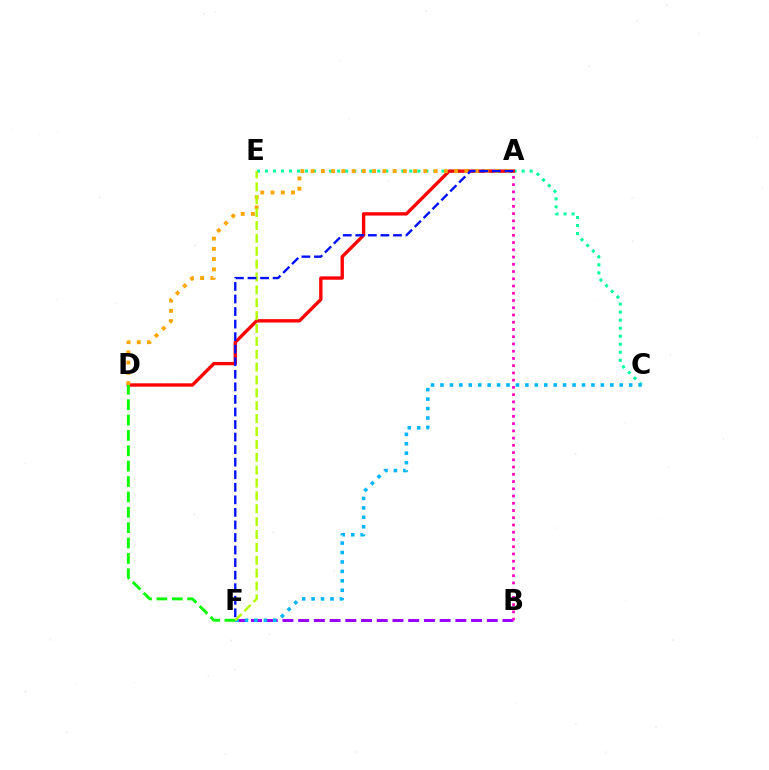{('B', 'F'): [{'color': '#9b00ff', 'line_style': 'dashed', 'thickness': 2.14}], ('C', 'E'): [{'color': '#00ff9d', 'line_style': 'dotted', 'thickness': 2.18}], ('A', 'D'): [{'color': '#ff0000', 'line_style': 'solid', 'thickness': 2.41}, {'color': '#ffa500', 'line_style': 'dotted', 'thickness': 2.78}], ('C', 'F'): [{'color': '#00b5ff', 'line_style': 'dotted', 'thickness': 2.56}], ('D', 'F'): [{'color': '#08ff00', 'line_style': 'dashed', 'thickness': 2.09}], ('E', 'F'): [{'color': '#b3ff00', 'line_style': 'dashed', 'thickness': 1.75}], ('A', 'B'): [{'color': '#ff00bd', 'line_style': 'dotted', 'thickness': 1.97}], ('A', 'F'): [{'color': '#0010ff', 'line_style': 'dashed', 'thickness': 1.71}]}